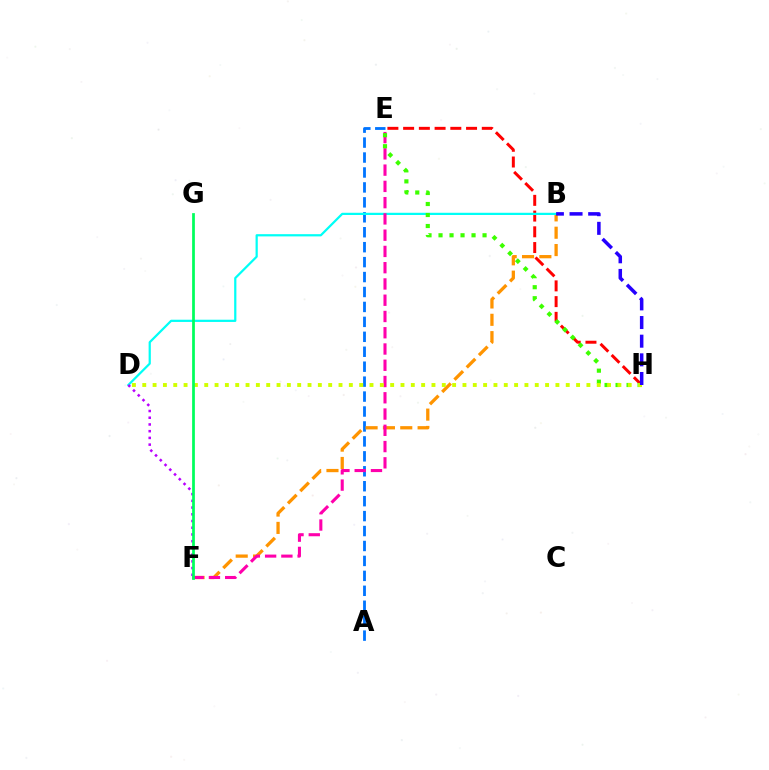{('A', 'E'): [{'color': '#0074ff', 'line_style': 'dashed', 'thickness': 2.03}], ('E', 'H'): [{'color': '#ff0000', 'line_style': 'dashed', 'thickness': 2.14}, {'color': '#3dff00', 'line_style': 'dotted', 'thickness': 2.99}], ('B', 'F'): [{'color': '#ff9400', 'line_style': 'dashed', 'thickness': 2.36}], ('B', 'D'): [{'color': '#00fff6', 'line_style': 'solid', 'thickness': 1.6}], ('E', 'F'): [{'color': '#ff00ac', 'line_style': 'dashed', 'thickness': 2.21}], ('D', 'H'): [{'color': '#d1ff00', 'line_style': 'dotted', 'thickness': 2.81}], ('D', 'F'): [{'color': '#b900ff', 'line_style': 'dotted', 'thickness': 1.83}], ('F', 'G'): [{'color': '#00ff5c', 'line_style': 'solid', 'thickness': 1.97}], ('B', 'H'): [{'color': '#2500ff', 'line_style': 'dashed', 'thickness': 2.53}]}